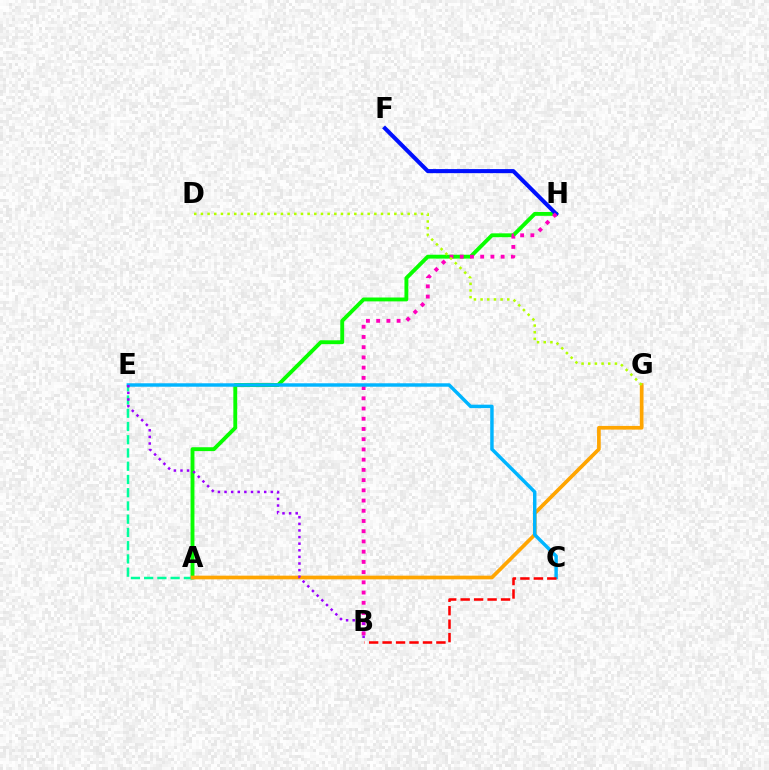{('A', 'H'): [{'color': '#08ff00', 'line_style': 'solid', 'thickness': 2.79}], ('F', 'H'): [{'color': '#0010ff', 'line_style': 'solid', 'thickness': 2.92}], ('A', 'E'): [{'color': '#00ff9d', 'line_style': 'dashed', 'thickness': 1.8}], ('A', 'G'): [{'color': '#ffa500', 'line_style': 'solid', 'thickness': 2.65}], ('B', 'H'): [{'color': '#ff00bd', 'line_style': 'dotted', 'thickness': 2.78}], ('C', 'E'): [{'color': '#00b5ff', 'line_style': 'solid', 'thickness': 2.48}], ('B', 'E'): [{'color': '#9b00ff', 'line_style': 'dotted', 'thickness': 1.8}], ('B', 'C'): [{'color': '#ff0000', 'line_style': 'dashed', 'thickness': 1.83}], ('D', 'G'): [{'color': '#b3ff00', 'line_style': 'dotted', 'thickness': 1.81}]}